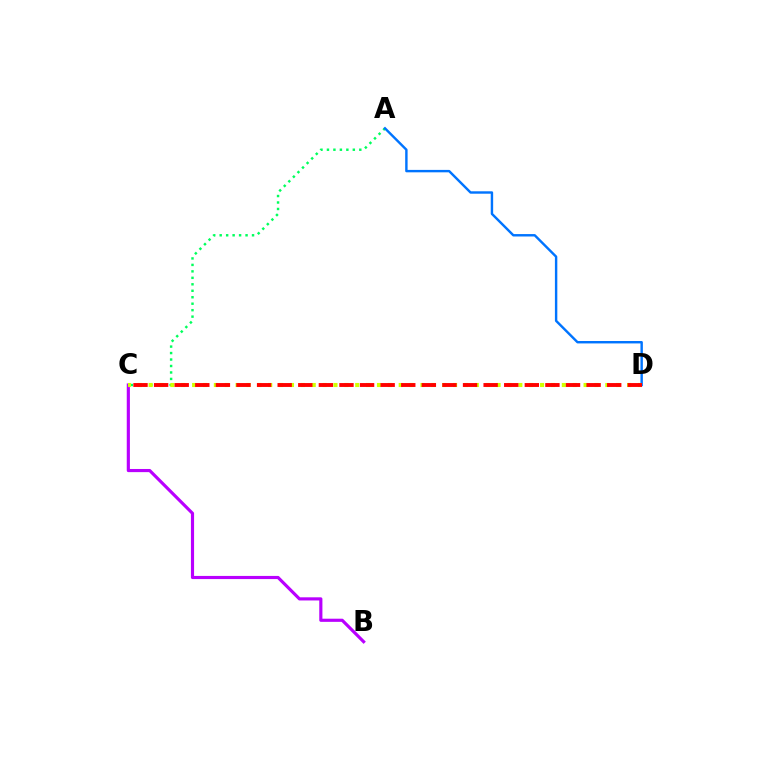{('A', 'C'): [{'color': '#00ff5c', 'line_style': 'dotted', 'thickness': 1.76}], ('A', 'D'): [{'color': '#0074ff', 'line_style': 'solid', 'thickness': 1.74}], ('B', 'C'): [{'color': '#b900ff', 'line_style': 'solid', 'thickness': 2.27}], ('C', 'D'): [{'color': '#d1ff00', 'line_style': 'dotted', 'thickness': 2.95}, {'color': '#ff0000', 'line_style': 'dashed', 'thickness': 2.8}]}